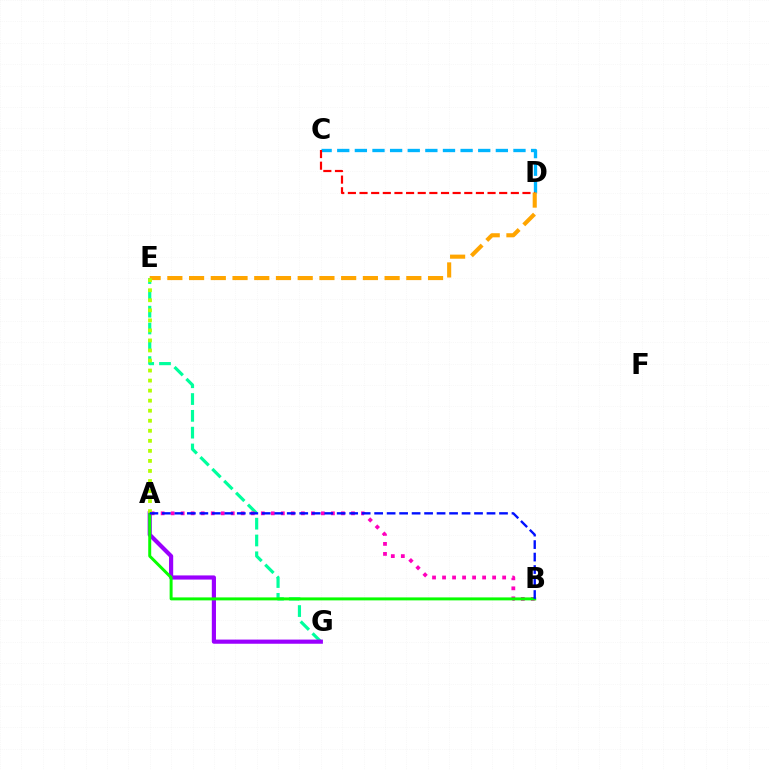{('E', 'G'): [{'color': '#00ff9d', 'line_style': 'dashed', 'thickness': 2.28}], ('C', 'D'): [{'color': '#00b5ff', 'line_style': 'dashed', 'thickness': 2.39}, {'color': '#ff0000', 'line_style': 'dashed', 'thickness': 1.58}], ('D', 'E'): [{'color': '#ffa500', 'line_style': 'dashed', 'thickness': 2.95}], ('A', 'G'): [{'color': '#9b00ff', 'line_style': 'solid', 'thickness': 2.99}], ('A', 'B'): [{'color': '#ff00bd', 'line_style': 'dotted', 'thickness': 2.72}, {'color': '#08ff00', 'line_style': 'solid', 'thickness': 2.14}, {'color': '#0010ff', 'line_style': 'dashed', 'thickness': 1.7}], ('A', 'E'): [{'color': '#b3ff00', 'line_style': 'dotted', 'thickness': 2.73}]}